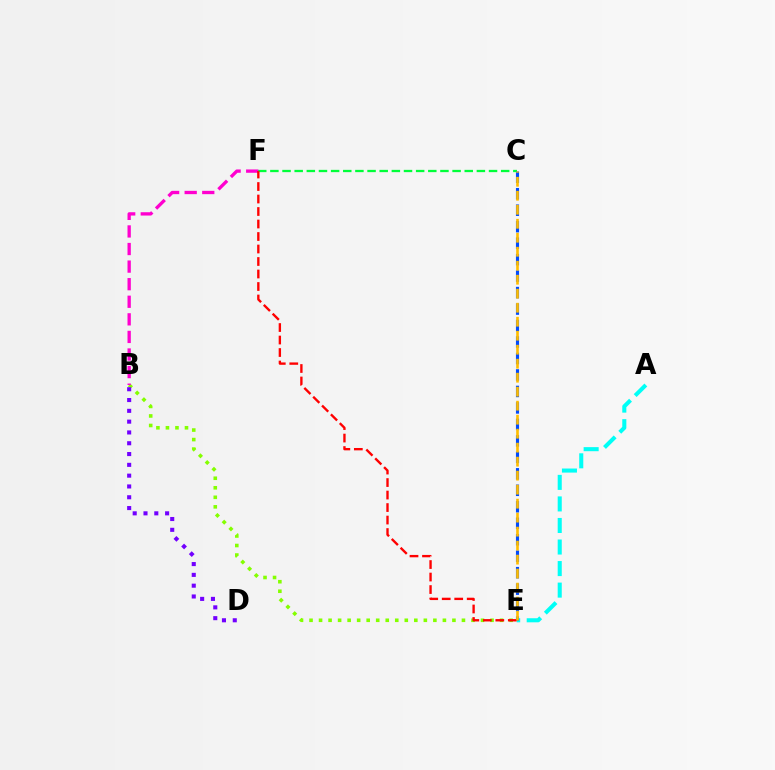{('B', 'E'): [{'color': '#84ff00', 'line_style': 'dotted', 'thickness': 2.59}], ('A', 'E'): [{'color': '#00fff6', 'line_style': 'dashed', 'thickness': 2.93}], ('C', 'F'): [{'color': '#00ff39', 'line_style': 'dashed', 'thickness': 1.65}], ('B', 'F'): [{'color': '#ff00cf', 'line_style': 'dashed', 'thickness': 2.39}], ('B', 'D'): [{'color': '#7200ff', 'line_style': 'dotted', 'thickness': 2.94}], ('C', 'E'): [{'color': '#004bff', 'line_style': 'dashed', 'thickness': 2.24}, {'color': '#ffbd00', 'line_style': 'dashed', 'thickness': 1.9}], ('E', 'F'): [{'color': '#ff0000', 'line_style': 'dashed', 'thickness': 1.7}]}